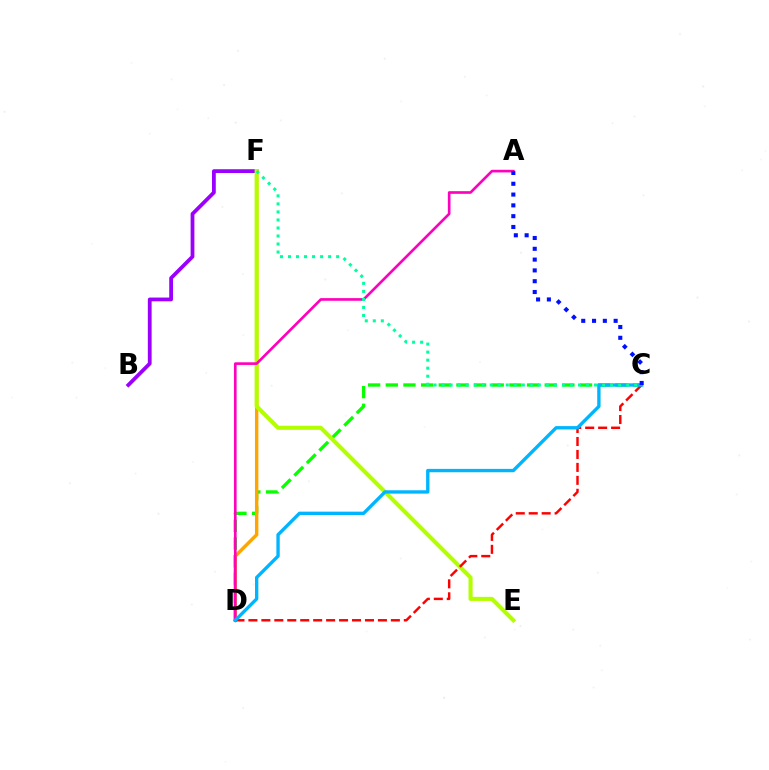{('C', 'D'): [{'color': '#08ff00', 'line_style': 'dashed', 'thickness': 2.4}, {'color': '#ff0000', 'line_style': 'dashed', 'thickness': 1.76}, {'color': '#00b5ff', 'line_style': 'solid', 'thickness': 2.42}], ('B', 'F'): [{'color': '#9b00ff', 'line_style': 'solid', 'thickness': 2.72}], ('D', 'F'): [{'color': '#ffa500', 'line_style': 'solid', 'thickness': 2.46}], ('E', 'F'): [{'color': '#b3ff00', 'line_style': 'solid', 'thickness': 2.94}], ('A', 'D'): [{'color': '#ff00bd', 'line_style': 'solid', 'thickness': 1.91}], ('A', 'C'): [{'color': '#0010ff', 'line_style': 'dotted', 'thickness': 2.94}], ('C', 'F'): [{'color': '#00ff9d', 'line_style': 'dotted', 'thickness': 2.18}]}